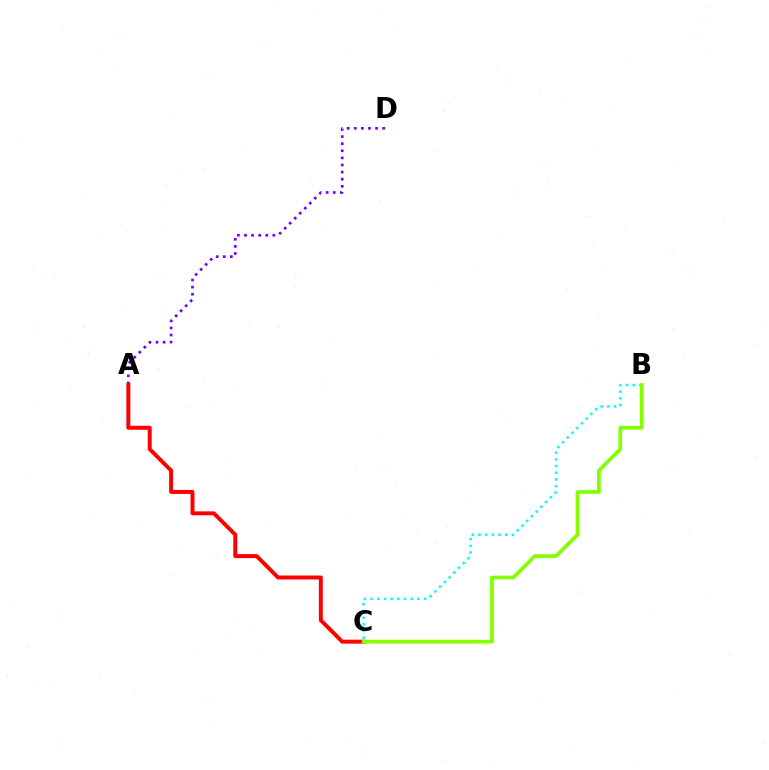{('A', 'D'): [{'color': '#7200ff', 'line_style': 'dotted', 'thickness': 1.93}], ('B', 'C'): [{'color': '#00fff6', 'line_style': 'dotted', 'thickness': 1.82}, {'color': '#84ff00', 'line_style': 'solid', 'thickness': 2.68}], ('A', 'C'): [{'color': '#ff0000', 'line_style': 'solid', 'thickness': 2.85}]}